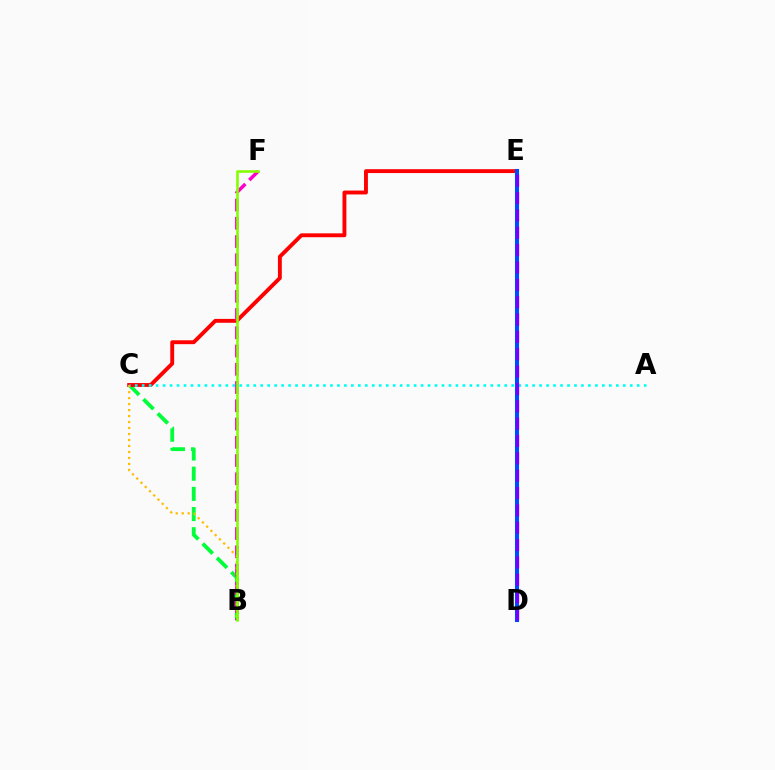{('B', 'C'): [{'color': '#00ff39', 'line_style': 'dashed', 'thickness': 2.74}, {'color': '#ffbd00', 'line_style': 'dotted', 'thickness': 1.63}], ('C', 'E'): [{'color': '#ff0000', 'line_style': 'solid', 'thickness': 2.8}], ('B', 'F'): [{'color': '#ff00cf', 'line_style': 'dashed', 'thickness': 2.48}, {'color': '#84ff00', 'line_style': 'solid', 'thickness': 1.86}], ('D', 'E'): [{'color': '#004bff', 'line_style': 'solid', 'thickness': 2.93}, {'color': '#7200ff', 'line_style': 'dashed', 'thickness': 2.36}], ('A', 'C'): [{'color': '#00fff6', 'line_style': 'dotted', 'thickness': 1.89}]}